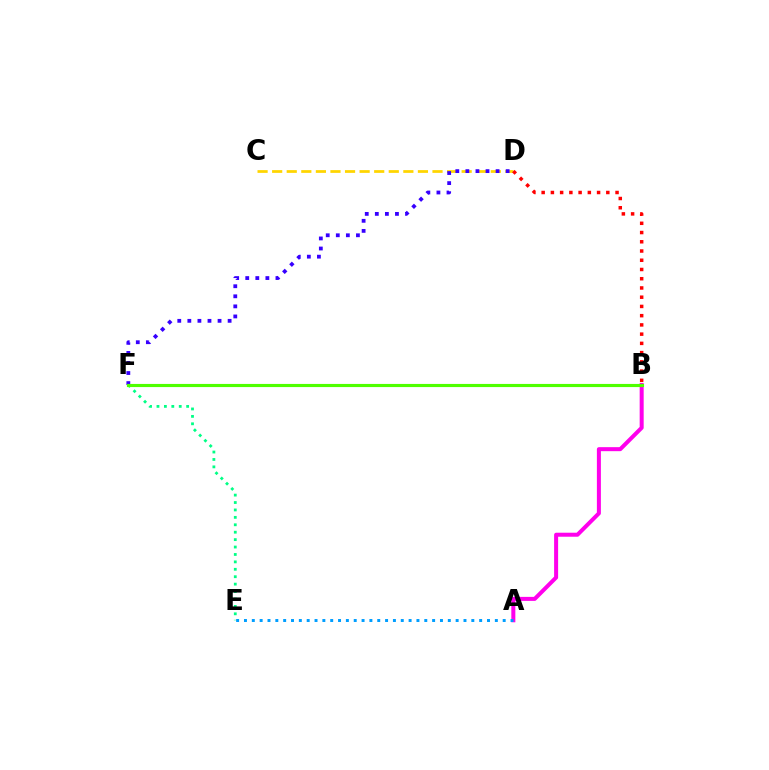{('C', 'D'): [{'color': '#ffd500', 'line_style': 'dashed', 'thickness': 1.98}], ('A', 'B'): [{'color': '#ff00ed', 'line_style': 'solid', 'thickness': 2.89}], ('D', 'F'): [{'color': '#3700ff', 'line_style': 'dotted', 'thickness': 2.74}], ('E', 'F'): [{'color': '#00ff86', 'line_style': 'dotted', 'thickness': 2.02}], ('B', 'D'): [{'color': '#ff0000', 'line_style': 'dotted', 'thickness': 2.51}], ('A', 'E'): [{'color': '#009eff', 'line_style': 'dotted', 'thickness': 2.13}], ('B', 'F'): [{'color': '#4fff00', 'line_style': 'solid', 'thickness': 2.26}]}